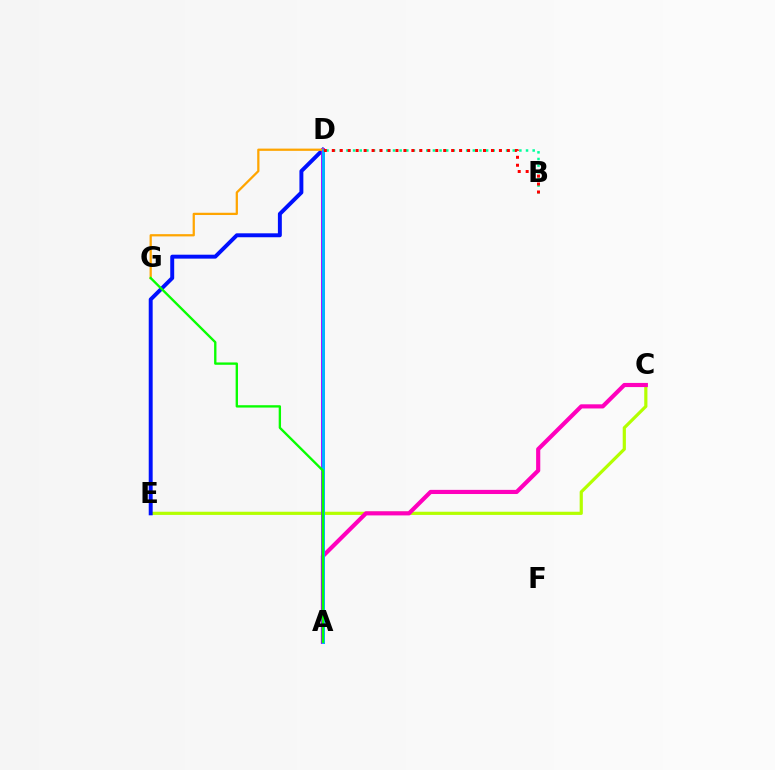{('C', 'E'): [{'color': '#b3ff00', 'line_style': 'solid', 'thickness': 2.29}], ('B', 'D'): [{'color': '#00ff9d', 'line_style': 'dotted', 'thickness': 1.81}, {'color': '#ff0000', 'line_style': 'dotted', 'thickness': 2.16}], ('A', 'C'): [{'color': '#ff00bd', 'line_style': 'solid', 'thickness': 2.99}], ('D', 'E'): [{'color': '#0010ff', 'line_style': 'solid', 'thickness': 2.83}], ('A', 'D'): [{'color': '#9b00ff', 'line_style': 'solid', 'thickness': 2.72}, {'color': '#00b5ff', 'line_style': 'solid', 'thickness': 2.12}], ('D', 'G'): [{'color': '#ffa500', 'line_style': 'solid', 'thickness': 1.62}], ('A', 'G'): [{'color': '#08ff00', 'line_style': 'solid', 'thickness': 1.69}]}